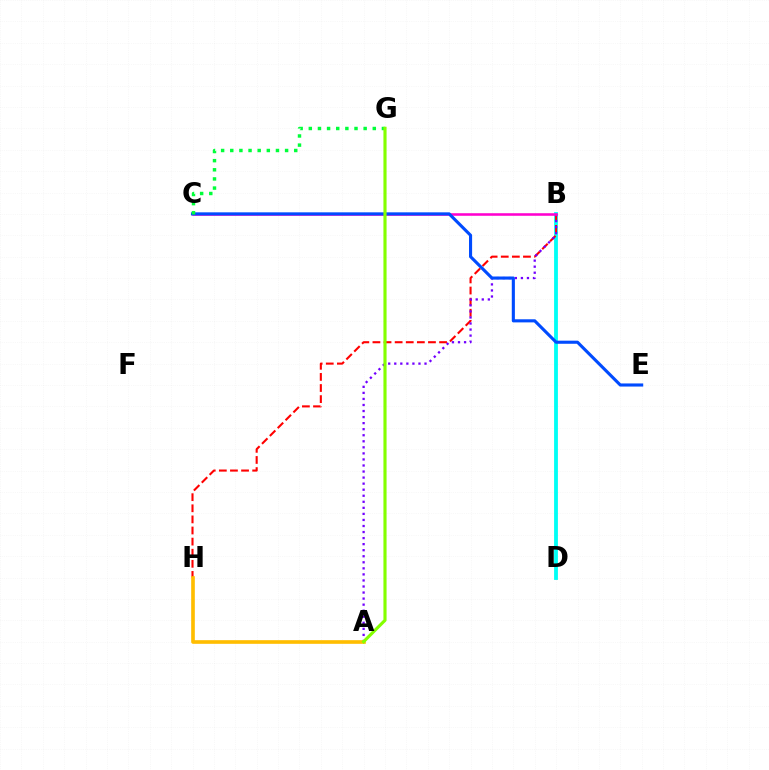{('B', 'D'): [{'color': '#00fff6', 'line_style': 'solid', 'thickness': 2.74}], ('B', 'H'): [{'color': '#ff0000', 'line_style': 'dashed', 'thickness': 1.51}], ('A', 'B'): [{'color': '#7200ff', 'line_style': 'dotted', 'thickness': 1.64}], ('B', 'C'): [{'color': '#ff00cf', 'line_style': 'solid', 'thickness': 1.84}], ('A', 'H'): [{'color': '#ffbd00', 'line_style': 'solid', 'thickness': 2.63}], ('C', 'E'): [{'color': '#004bff', 'line_style': 'solid', 'thickness': 2.24}], ('C', 'G'): [{'color': '#00ff39', 'line_style': 'dotted', 'thickness': 2.48}], ('A', 'G'): [{'color': '#84ff00', 'line_style': 'solid', 'thickness': 2.26}]}